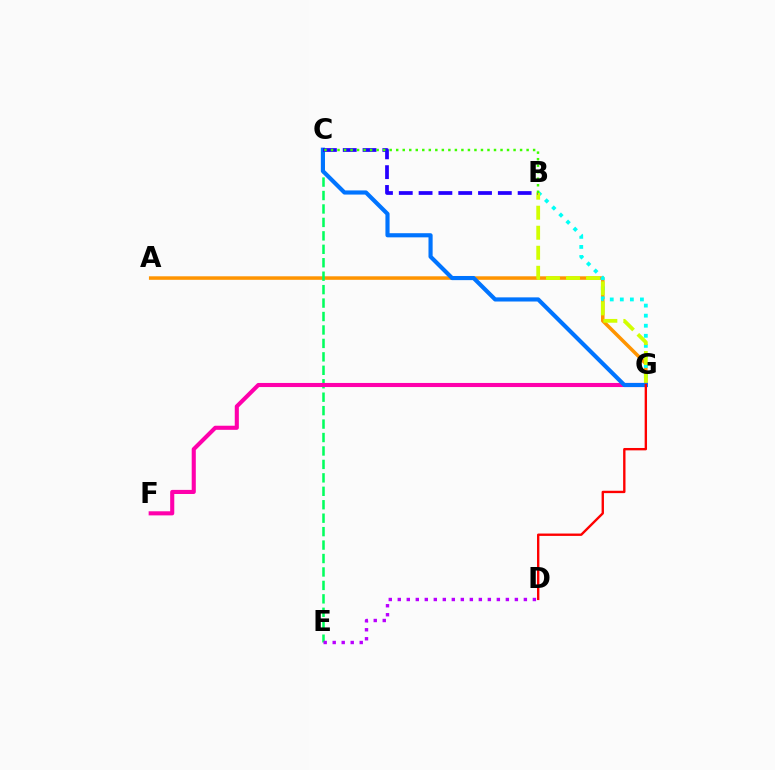{('A', 'G'): [{'color': '#ff9400', 'line_style': 'solid', 'thickness': 2.53}], ('B', 'G'): [{'color': '#00fff6', 'line_style': 'dotted', 'thickness': 2.73}, {'color': '#d1ff00', 'line_style': 'dashed', 'thickness': 2.72}], ('C', 'E'): [{'color': '#00ff5c', 'line_style': 'dashed', 'thickness': 1.83}], ('F', 'G'): [{'color': '#ff00ac', 'line_style': 'solid', 'thickness': 2.95}], ('D', 'E'): [{'color': '#b900ff', 'line_style': 'dotted', 'thickness': 2.45}], ('C', 'G'): [{'color': '#0074ff', 'line_style': 'solid', 'thickness': 2.98}], ('D', 'G'): [{'color': '#ff0000', 'line_style': 'solid', 'thickness': 1.71}], ('B', 'C'): [{'color': '#2500ff', 'line_style': 'dashed', 'thickness': 2.69}, {'color': '#3dff00', 'line_style': 'dotted', 'thickness': 1.77}]}